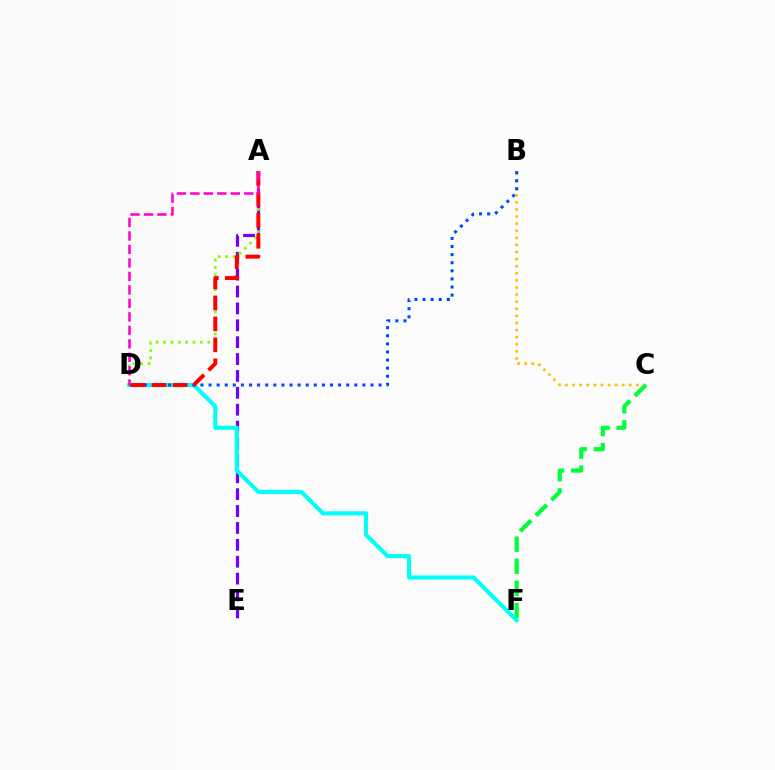{('A', 'E'): [{'color': '#7200ff', 'line_style': 'dashed', 'thickness': 2.29}], ('D', 'F'): [{'color': '#00fff6', 'line_style': 'solid', 'thickness': 2.95}], ('A', 'D'): [{'color': '#84ff00', 'line_style': 'dotted', 'thickness': 2.01}, {'color': '#ff0000', 'line_style': 'dashed', 'thickness': 2.85}, {'color': '#ff00cf', 'line_style': 'dashed', 'thickness': 1.83}], ('B', 'C'): [{'color': '#ffbd00', 'line_style': 'dotted', 'thickness': 1.93}], ('C', 'F'): [{'color': '#00ff39', 'line_style': 'dashed', 'thickness': 3.0}], ('B', 'D'): [{'color': '#004bff', 'line_style': 'dotted', 'thickness': 2.2}]}